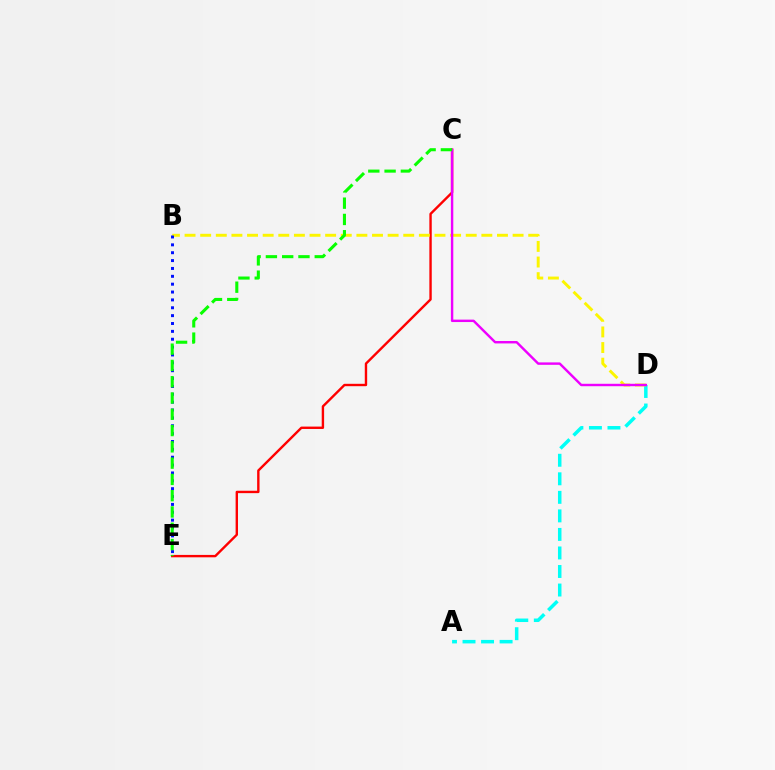{('C', 'E'): [{'color': '#ff0000', 'line_style': 'solid', 'thickness': 1.72}, {'color': '#08ff00', 'line_style': 'dashed', 'thickness': 2.21}], ('A', 'D'): [{'color': '#00fff6', 'line_style': 'dashed', 'thickness': 2.52}], ('B', 'D'): [{'color': '#fcf500', 'line_style': 'dashed', 'thickness': 2.12}], ('C', 'D'): [{'color': '#ee00ff', 'line_style': 'solid', 'thickness': 1.74}], ('B', 'E'): [{'color': '#0010ff', 'line_style': 'dotted', 'thickness': 2.14}]}